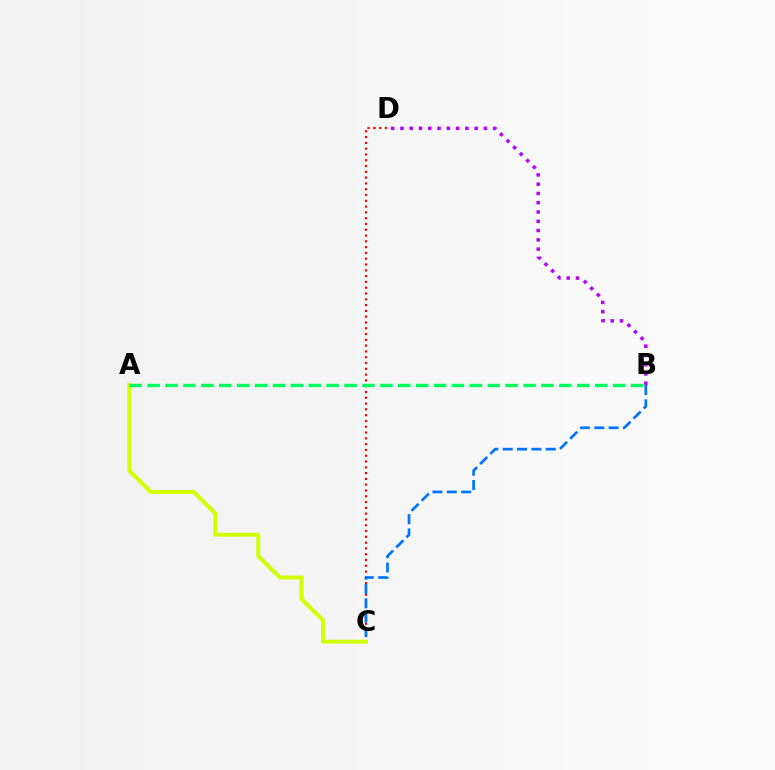{('C', 'D'): [{'color': '#ff0000', 'line_style': 'dotted', 'thickness': 1.57}], ('B', 'C'): [{'color': '#0074ff', 'line_style': 'dashed', 'thickness': 1.95}], ('B', 'D'): [{'color': '#b900ff', 'line_style': 'dotted', 'thickness': 2.52}], ('A', 'C'): [{'color': '#d1ff00', 'line_style': 'solid', 'thickness': 2.82}], ('A', 'B'): [{'color': '#00ff5c', 'line_style': 'dashed', 'thickness': 2.43}]}